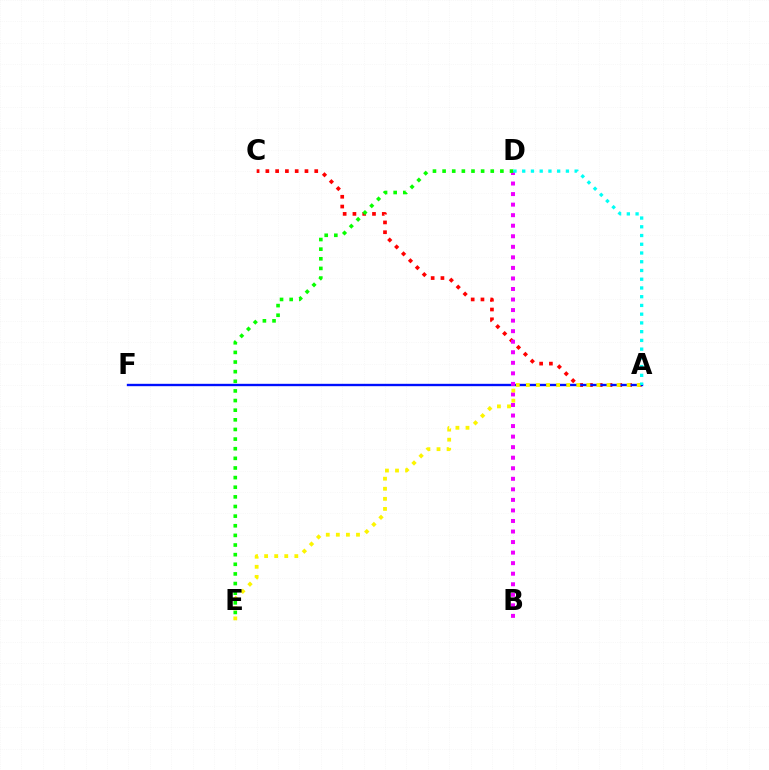{('A', 'C'): [{'color': '#ff0000', 'line_style': 'dotted', 'thickness': 2.66}], ('A', 'F'): [{'color': '#0010ff', 'line_style': 'solid', 'thickness': 1.7}], ('B', 'D'): [{'color': '#ee00ff', 'line_style': 'dotted', 'thickness': 2.87}], ('D', 'E'): [{'color': '#08ff00', 'line_style': 'dotted', 'thickness': 2.62}], ('A', 'E'): [{'color': '#fcf500', 'line_style': 'dotted', 'thickness': 2.74}], ('A', 'D'): [{'color': '#00fff6', 'line_style': 'dotted', 'thickness': 2.37}]}